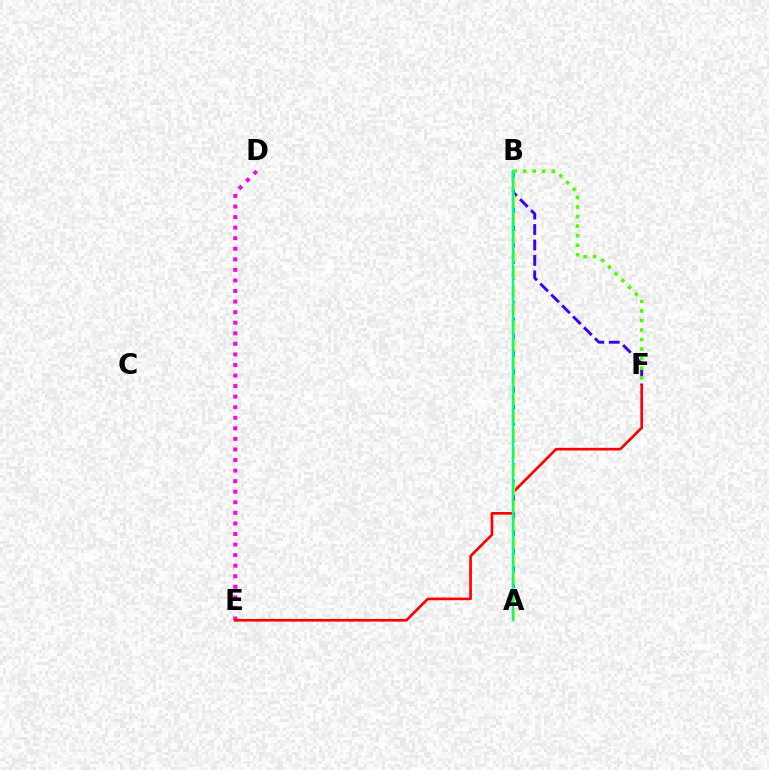{('D', 'E'): [{'color': '#ff00ed', 'line_style': 'dotted', 'thickness': 2.87}], ('B', 'F'): [{'color': '#3700ff', 'line_style': 'dashed', 'thickness': 2.1}, {'color': '#4fff00', 'line_style': 'dotted', 'thickness': 2.59}], ('A', 'B'): [{'color': '#009eff', 'line_style': 'dashed', 'thickness': 2.2}, {'color': '#ffd500', 'line_style': 'dashed', 'thickness': 2.44}, {'color': '#00ff86', 'line_style': 'solid', 'thickness': 1.71}], ('E', 'F'): [{'color': '#ff0000', 'line_style': 'solid', 'thickness': 1.91}]}